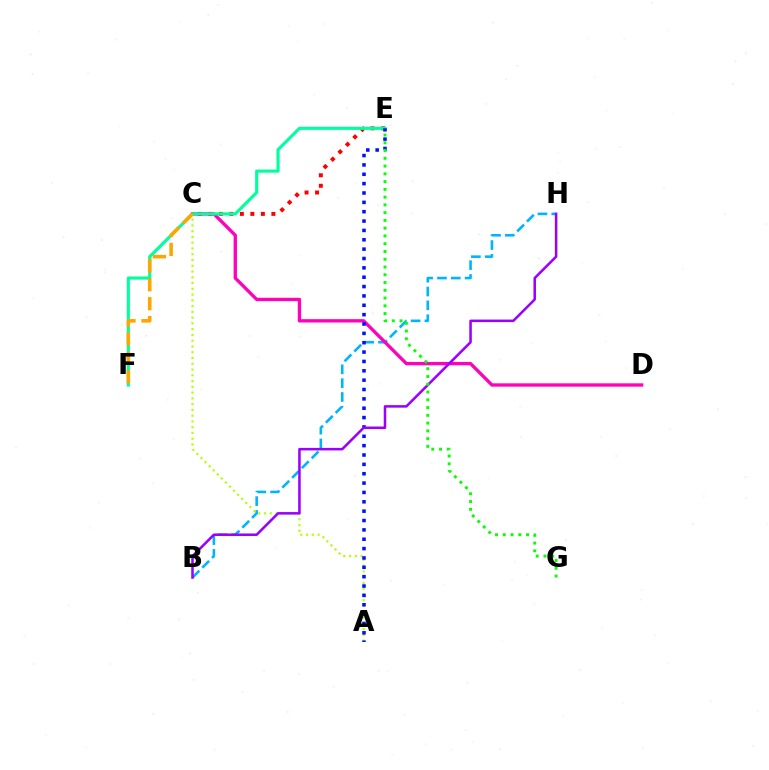{('C', 'E'): [{'color': '#ff0000', 'line_style': 'dotted', 'thickness': 2.85}], ('B', 'H'): [{'color': '#00b5ff', 'line_style': 'dashed', 'thickness': 1.88}, {'color': '#9b00ff', 'line_style': 'solid', 'thickness': 1.82}], ('C', 'D'): [{'color': '#ff00bd', 'line_style': 'solid', 'thickness': 2.4}], ('A', 'C'): [{'color': '#b3ff00', 'line_style': 'dotted', 'thickness': 1.57}], ('E', 'F'): [{'color': '#00ff9d', 'line_style': 'solid', 'thickness': 2.24}], ('A', 'E'): [{'color': '#0010ff', 'line_style': 'dotted', 'thickness': 2.54}], ('C', 'F'): [{'color': '#ffa500', 'line_style': 'dashed', 'thickness': 2.57}], ('E', 'G'): [{'color': '#08ff00', 'line_style': 'dotted', 'thickness': 2.11}]}